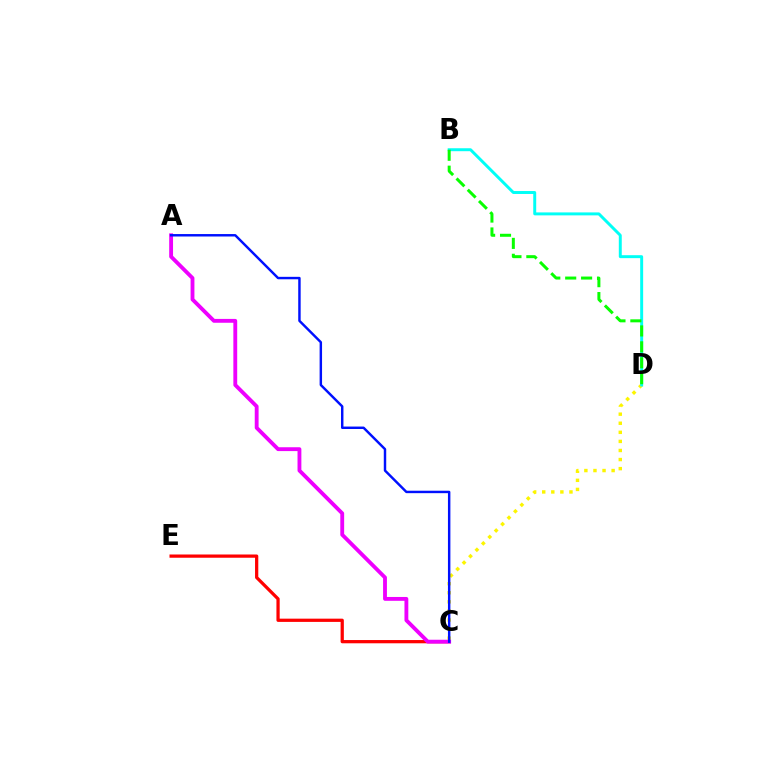{('C', 'D'): [{'color': '#fcf500', 'line_style': 'dotted', 'thickness': 2.47}], ('B', 'D'): [{'color': '#00fff6', 'line_style': 'solid', 'thickness': 2.13}, {'color': '#08ff00', 'line_style': 'dashed', 'thickness': 2.16}], ('C', 'E'): [{'color': '#ff0000', 'line_style': 'solid', 'thickness': 2.34}], ('A', 'C'): [{'color': '#ee00ff', 'line_style': 'solid', 'thickness': 2.77}, {'color': '#0010ff', 'line_style': 'solid', 'thickness': 1.76}]}